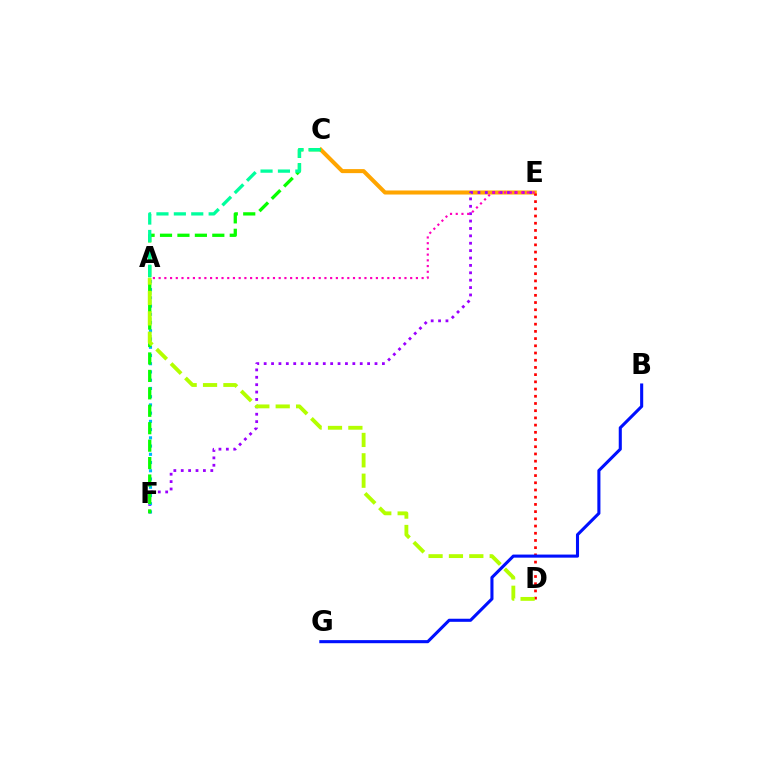{('C', 'E'): [{'color': '#ffa500', 'line_style': 'solid', 'thickness': 2.91}], ('E', 'F'): [{'color': '#9b00ff', 'line_style': 'dotted', 'thickness': 2.01}], ('D', 'E'): [{'color': '#ff0000', 'line_style': 'dotted', 'thickness': 1.96}], ('A', 'F'): [{'color': '#00b5ff', 'line_style': 'dotted', 'thickness': 2.24}], ('B', 'G'): [{'color': '#0010ff', 'line_style': 'solid', 'thickness': 2.22}], ('C', 'F'): [{'color': '#08ff00', 'line_style': 'dashed', 'thickness': 2.37}], ('A', 'D'): [{'color': '#b3ff00', 'line_style': 'dashed', 'thickness': 2.77}], ('A', 'C'): [{'color': '#00ff9d', 'line_style': 'dashed', 'thickness': 2.36}], ('A', 'E'): [{'color': '#ff00bd', 'line_style': 'dotted', 'thickness': 1.55}]}